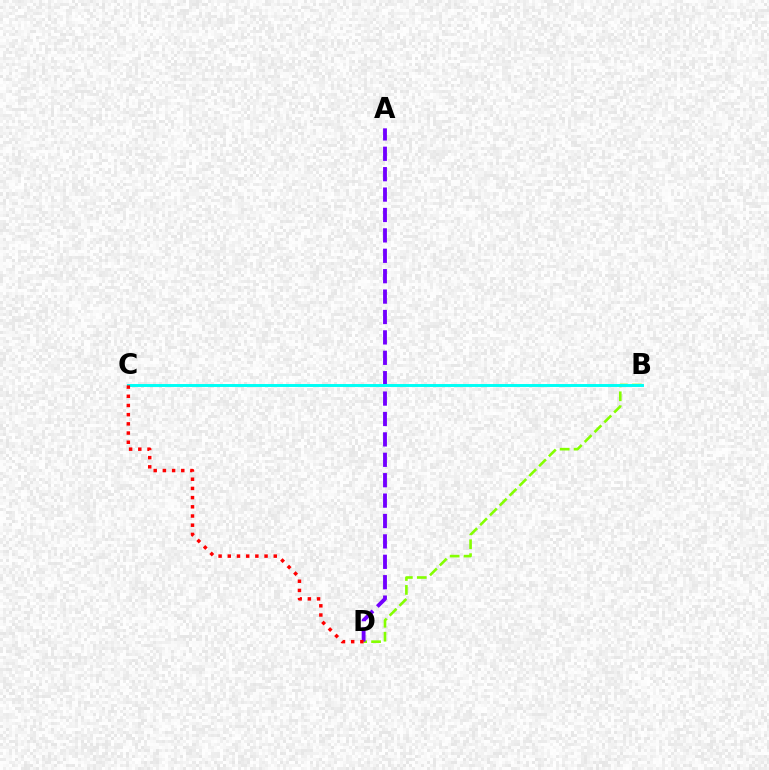{('B', 'D'): [{'color': '#84ff00', 'line_style': 'dashed', 'thickness': 1.89}], ('A', 'D'): [{'color': '#7200ff', 'line_style': 'dashed', 'thickness': 2.77}], ('B', 'C'): [{'color': '#00fff6', 'line_style': 'solid', 'thickness': 2.12}], ('C', 'D'): [{'color': '#ff0000', 'line_style': 'dotted', 'thickness': 2.5}]}